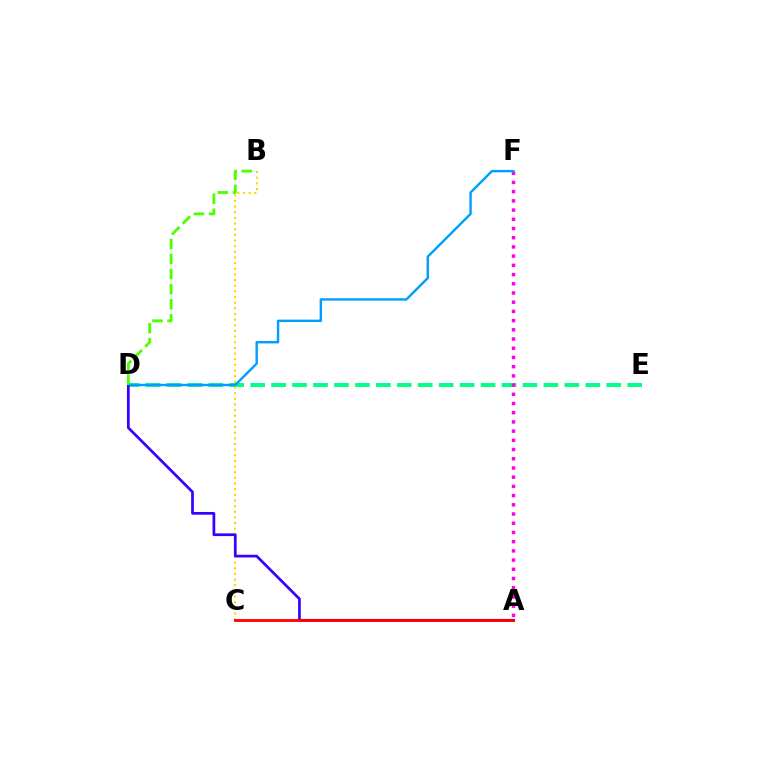{('D', 'E'): [{'color': '#00ff86', 'line_style': 'dashed', 'thickness': 2.85}], ('B', 'C'): [{'color': '#ffd500', 'line_style': 'dotted', 'thickness': 1.54}], ('A', 'F'): [{'color': '#ff00ed', 'line_style': 'dotted', 'thickness': 2.5}], ('D', 'F'): [{'color': '#009eff', 'line_style': 'solid', 'thickness': 1.73}], ('A', 'D'): [{'color': '#3700ff', 'line_style': 'solid', 'thickness': 1.95}], ('A', 'C'): [{'color': '#ff0000', 'line_style': 'solid', 'thickness': 2.02}], ('B', 'D'): [{'color': '#4fff00', 'line_style': 'dashed', 'thickness': 2.05}]}